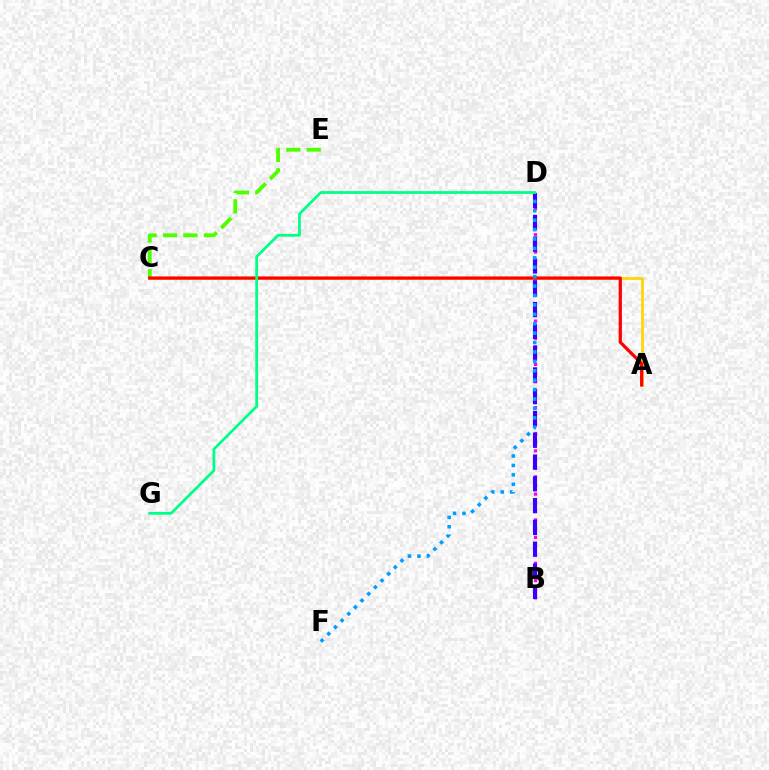{('A', 'C'): [{'color': '#ffd500', 'line_style': 'solid', 'thickness': 1.96}, {'color': '#ff0000', 'line_style': 'solid', 'thickness': 2.32}], ('B', 'D'): [{'color': '#ff00ed', 'line_style': 'dotted', 'thickness': 2.35}, {'color': '#3700ff', 'line_style': 'dashed', 'thickness': 2.96}], ('C', 'E'): [{'color': '#4fff00', 'line_style': 'dashed', 'thickness': 2.77}], ('D', 'F'): [{'color': '#009eff', 'line_style': 'dotted', 'thickness': 2.56}], ('D', 'G'): [{'color': '#00ff86', 'line_style': 'solid', 'thickness': 1.99}]}